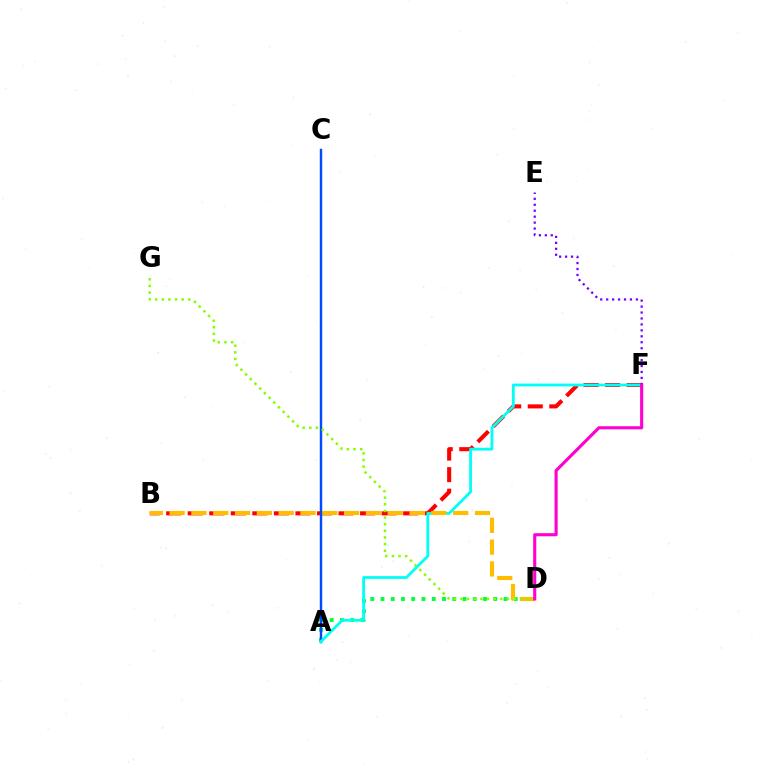{('B', 'F'): [{'color': '#ff0000', 'line_style': 'dashed', 'thickness': 2.93}], ('A', 'D'): [{'color': '#00ff39', 'line_style': 'dotted', 'thickness': 2.79}], ('A', 'C'): [{'color': '#004bff', 'line_style': 'solid', 'thickness': 1.76}], ('A', 'F'): [{'color': '#00fff6', 'line_style': 'solid', 'thickness': 2.03}], ('B', 'D'): [{'color': '#ffbd00', 'line_style': 'dashed', 'thickness': 2.96}], ('D', 'G'): [{'color': '#84ff00', 'line_style': 'dotted', 'thickness': 1.8}], ('E', 'F'): [{'color': '#7200ff', 'line_style': 'dotted', 'thickness': 1.62}], ('D', 'F'): [{'color': '#ff00cf', 'line_style': 'solid', 'thickness': 2.24}]}